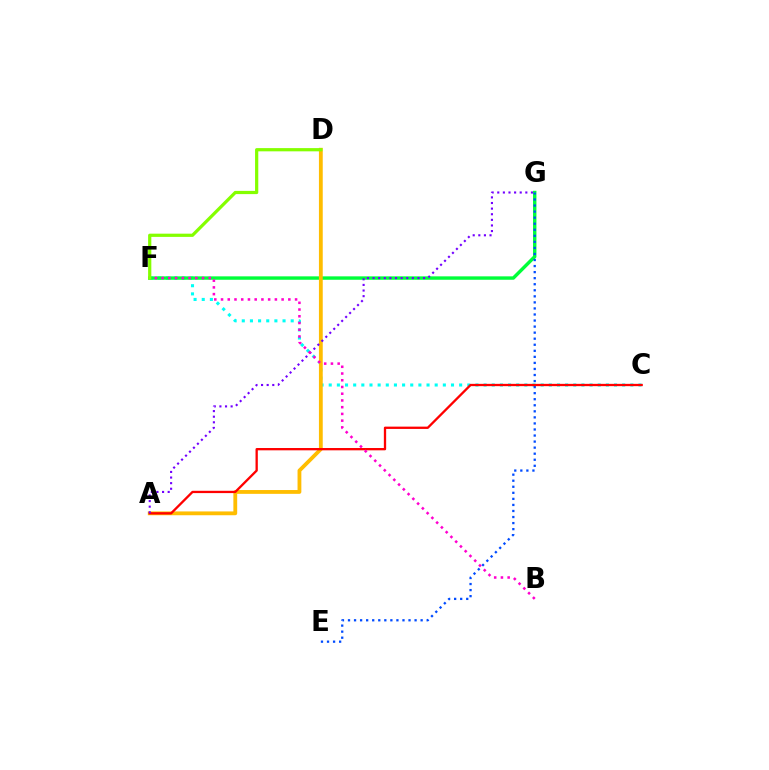{('C', 'F'): [{'color': '#00fff6', 'line_style': 'dotted', 'thickness': 2.21}], ('F', 'G'): [{'color': '#00ff39', 'line_style': 'solid', 'thickness': 2.46}], ('A', 'D'): [{'color': '#ffbd00', 'line_style': 'solid', 'thickness': 2.74}], ('E', 'G'): [{'color': '#004bff', 'line_style': 'dotted', 'thickness': 1.64}], ('A', 'C'): [{'color': '#ff0000', 'line_style': 'solid', 'thickness': 1.66}], ('A', 'G'): [{'color': '#7200ff', 'line_style': 'dotted', 'thickness': 1.52}], ('B', 'F'): [{'color': '#ff00cf', 'line_style': 'dotted', 'thickness': 1.83}], ('D', 'F'): [{'color': '#84ff00', 'line_style': 'solid', 'thickness': 2.32}]}